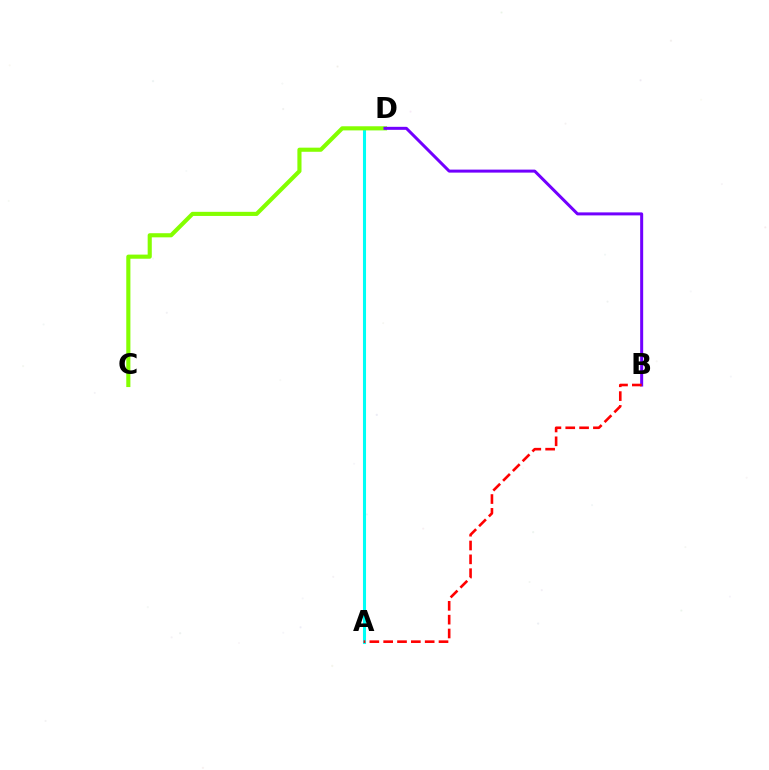{('A', 'D'): [{'color': '#00fff6', 'line_style': 'solid', 'thickness': 2.21}], ('C', 'D'): [{'color': '#84ff00', 'line_style': 'solid', 'thickness': 2.97}], ('B', 'D'): [{'color': '#7200ff', 'line_style': 'solid', 'thickness': 2.16}], ('A', 'B'): [{'color': '#ff0000', 'line_style': 'dashed', 'thickness': 1.88}]}